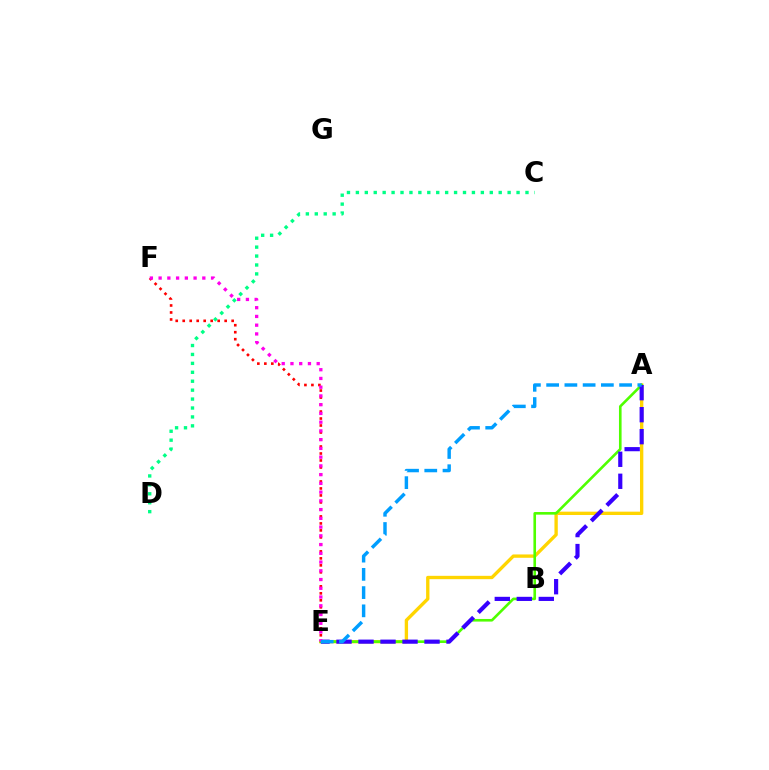{('E', 'F'): [{'color': '#ff0000', 'line_style': 'dotted', 'thickness': 1.9}, {'color': '#ff00ed', 'line_style': 'dotted', 'thickness': 2.38}], ('C', 'D'): [{'color': '#00ff86', 'line_style': 'dotted', 'thickness': 2.43}], ('A', 'E'): [{'color': '#ffd500', 'line_style': 'solid', 'thickness': 2.41}, {'color': '#4fff00', 'line_style': 'solid', 'thickness': 1.89}, {'color': '#3700ff', 'line_style': 'dashed', 'thickness': 2.99}, {'color': '#009eff', 'line_style': 'dashed', 'thickness': 2.48}]}